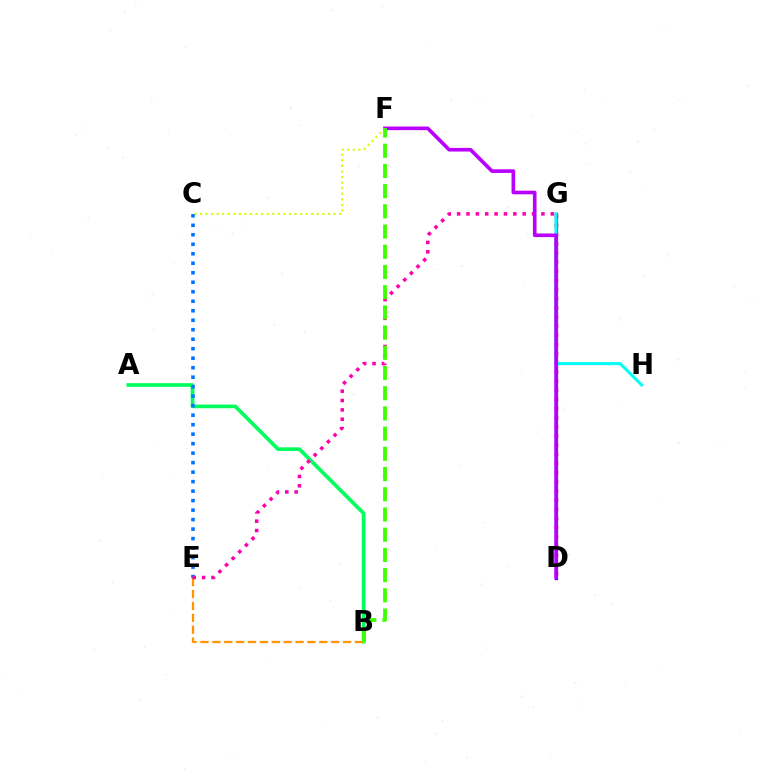{('C', 'F'): [{'color': '#d1ff00', 'line_style': 'dotted', 'thickness': 1.51}], ('A', 'B'): [{'color': '#00ff5c', 'line_style': 'solid', 'thickness': 2.65}], ('D', 'G'): [{'color': '#ff0000', 'line_style': 'dotted', 'thickness': 2.49}, {'color': '#2500ff', 'line_style': 'solid', 'thickness': 2.32}], ('B', 'E'): [{'color': '#ff9400', 'line_style': 'dashed', 'thickness': 1.61}], ('G', 'H'): [{'color': '#00fff6', 'line_style': 'solid', 'thickness': 2.19}], ('C', 'E'): [{'color': '#0074ff', 'line_style': 'dotted', 'thickness': 2.58}], ('E', 'G'): [{'color': '#ff00ac', 'line_style': 'dotted', 'thickness': 2.55}], ('D', 'F'): [{'color': '#b900ff', 'line_style': 'solid', 'thickness': 2.62}], ('B', 'F'): [{'color': '#3dff00', 'line_style': 'dashed', 'thickness': 2.75}]}